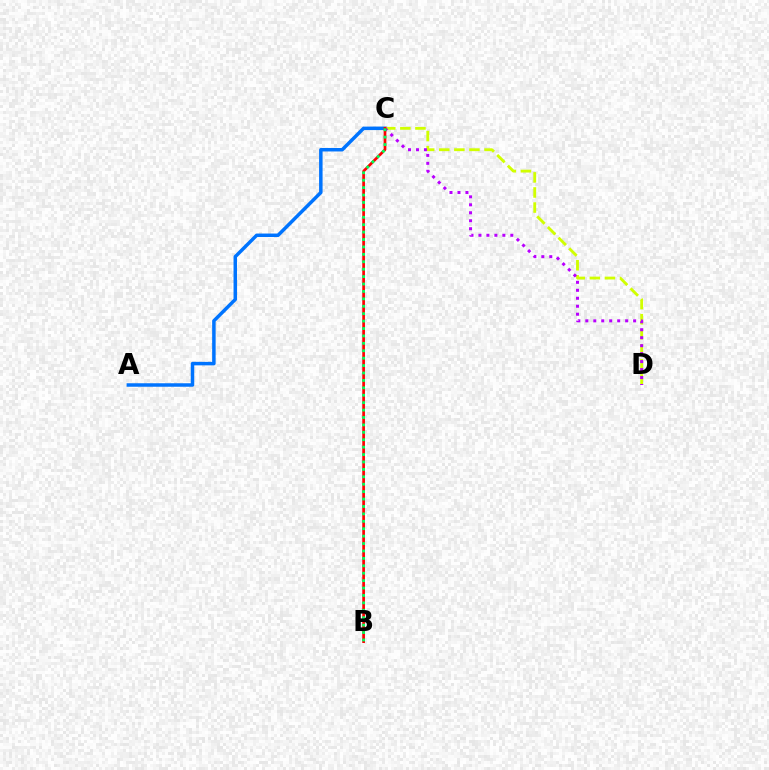{('A', 'C'): [{'color': '#0074ff', 'line_style': 'solid', 'thickness': 2.51}], ('C', 'D'): [{'color': '#d1ff00', 'line_style': 'dashed', 'thickness': 2.05}, {'color': '#b900ff', 'line_style': 'dotted', 'thickness': 2.17}], ('B', 'C'): [{'color': '#ff0000', 'line_style': 'solid', 'thickness': 1.95}, {'color': '#00ff5c', 'line_style': 'dotted', 'thickness': 2.01}]}